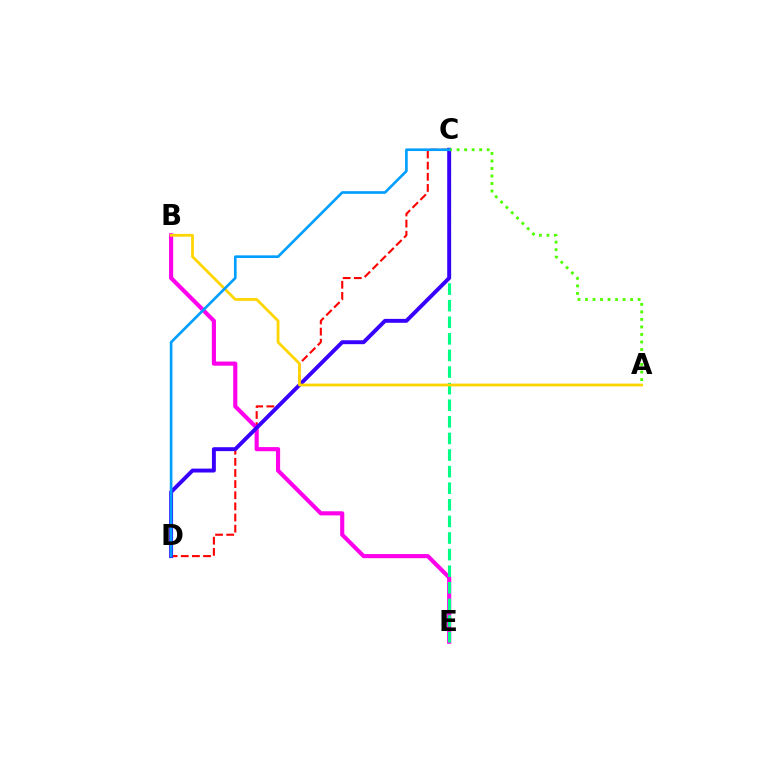{('C', 'D'): [{'color': '#ff0000', 'line_style': 'dashed', 'thickness': 1.51}, {'color': '#3700ff', 'line_style': 'solid', 'thickness': 2.82}, {'color': '#009eff', 'line_style': 'solid', 'thickness': 1.9}], ('B', 'E'): [{'color': '#ff00ed', 'line_style': 'solid', 'thickness': 2.98}], ('C', 'E'): [{'color': '#00ff86', 'line_style': 'dashed', 'thickness': 2.25}], ('A', 'B'): [{'color': '#ffd500', 'line_style': 'solid', 'thickness': 1.99}], ('A', 'C'): [{'color': '#4fff00', 'line_style': 'dotted', 'thickness': 2.04}]}